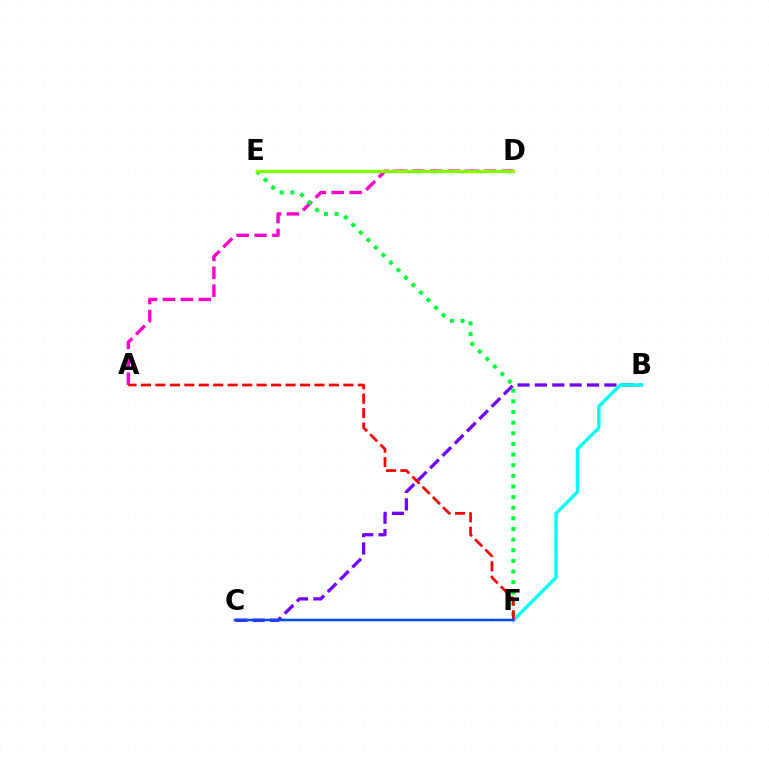{('C', 'F'): [{'color': '#ffbd00', 'line_style': 'dotted', 'thickness': 1.61}, {'color': '#004bff', 'line_style': 'solid', 'thickness': 1.79}], ('A', 'D'): [{'color': '#ff00cf', 'line_style': 'dashed', 'thickness': 2.43}], ('E', 'F'): [{'color': '#00ff39', 'line_style': 'dotted', 'thickness': 2.89}], ('B', 'C'): [{'color': '#7200ff', 'line_style': 'dashed', 'thickness': 2.36}], ('D', 'E'): [{'color': '#84ff00', 'line_style': 'solid', 'thickness': 2.37}], ('B', 'F'): [{'color': '#00fff6', 'line_style': 'solid', 'thickness': 2.44}], ('A', 'F'): [{'color': '#ff0000', 'line_style': 'dashed', 'thickness': 1.96}]}